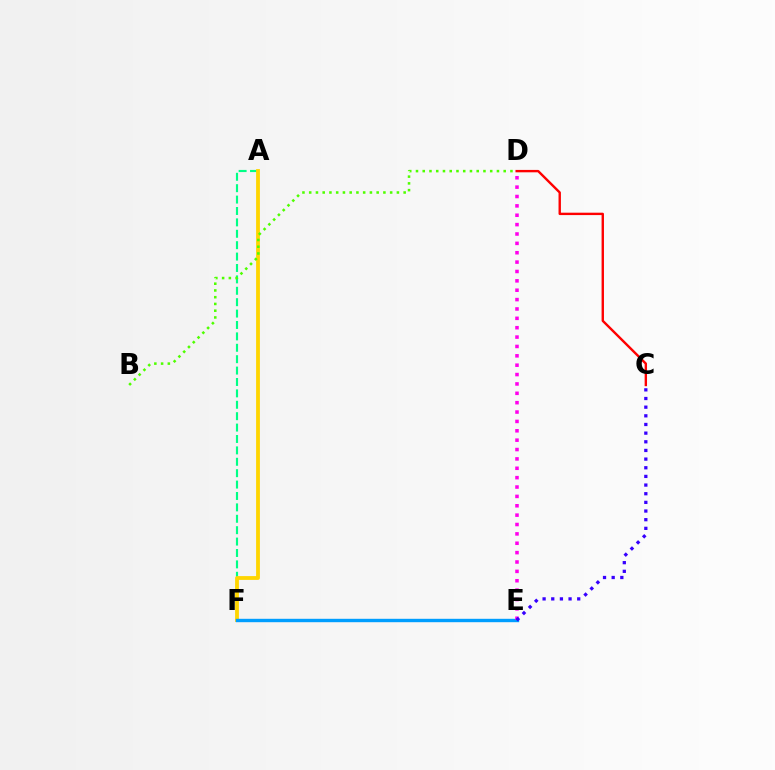{('A', 'F'): [{'color': '#00ff86', 'line_style': 'dashed', 'thickness': 1.55}, {'color': '#ffd500', 'line_style': 'solid', 'thickness': 2.74}], ('B', 'D'): [{'color': '#4fff00', 'line_style': 'dotted', 'thickness': 1.83}], ('E', 'F'): [{'color': '#009eff', 'line_style': 'solid', 'thickness': 2.44}], ('D', 'E'): [{'color': '#ff00ed', 'line_style': 'dotted', 'thickness': 2.55}], ('C', 'D'): [{'color': '#ff0000', 'line_style': 'solid', 'thickness': 1.72}], ('C', 'E'): [{'color': '#3700ff', 'line_style': 'dotted', 'thickness': 2.35}]}